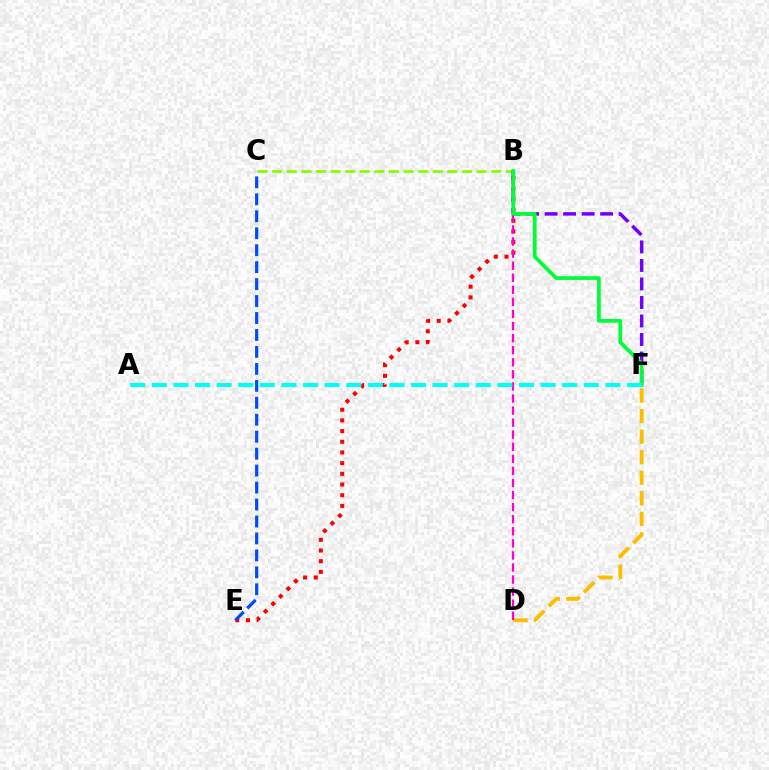{('B', 'C'): [{'color': '#84ff00', 'line_style': 'dashed', 'thickness': 1.98}], ('B', 'E'): [{'color': '#ff0000', 'line_style': 'dotted', 'thickness': 2.9}], ('C', 'E'): [{'color': '#004bff', 'line_style': 'dashed', 'thickness': 2.3}], ('D', 'F'): [{'color': '#ffbd00', 'line_style': 'dashed', 'thickness': 2.79}], ('B', 'D'): [{'color': '#ff00cf', 'line_style': 'dashed', 'thickness': 1.64}], ('B', 'F'): [{'color': '#7200ff', 'line_style': 'dashed', 'thickness': 2.52}, {'color': '#00ff39', 'line_style': 'solid', 'thickness': 2.7}], ('A', 'F'): [{'color': '#00fff6', 'line_style': 'dashed', 'thickness': 2.93}]}